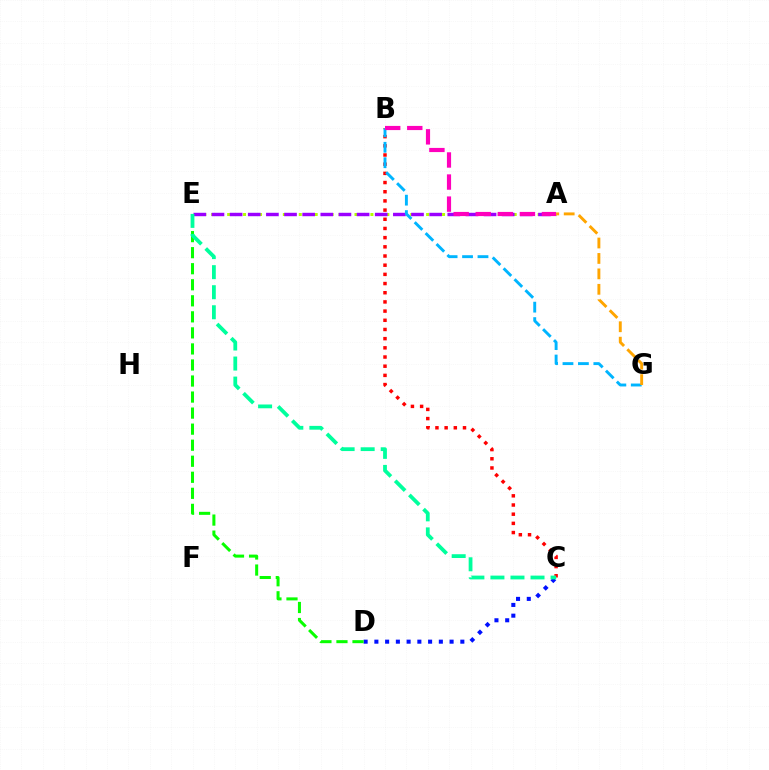{('A', 'E'): [{'color': '#b3ff00', 'line_style': 'dotted', 'thickness': 2.16}, {'color': '#9b00ff', 'line_style': 'dashed', 'thickness': 2.46}], ('B', 'C'): [{'color': '#ff0000', 'line_style': 'dotted', 'thickness': 2.49}], ('B', 'G'): [{'color': '#00b5ff', 'line_style': 'dashed', 'thickness': 2.1}], ('C', 'D'): [{'color': '#0010ff', 'line_style': 'dotted', 'thickness': 2.92}], ('D', 'E'): [{'color': '#08ff00', 'line_style': 'dashed', 'thickness': 2.18}], ('A', 'G'): [{'color': '#ffa500', 'line_style': 'dashed', 'thickness': 2.1}], ('C', 'E'): [{'color': '#00ff9d', 'line_style': 'dashed', 'thickness': 2.72}], ('A', 'B'): [{'color': '#ff00bd', 'line_style': 'dashed', 'thickness': 3.0}]}